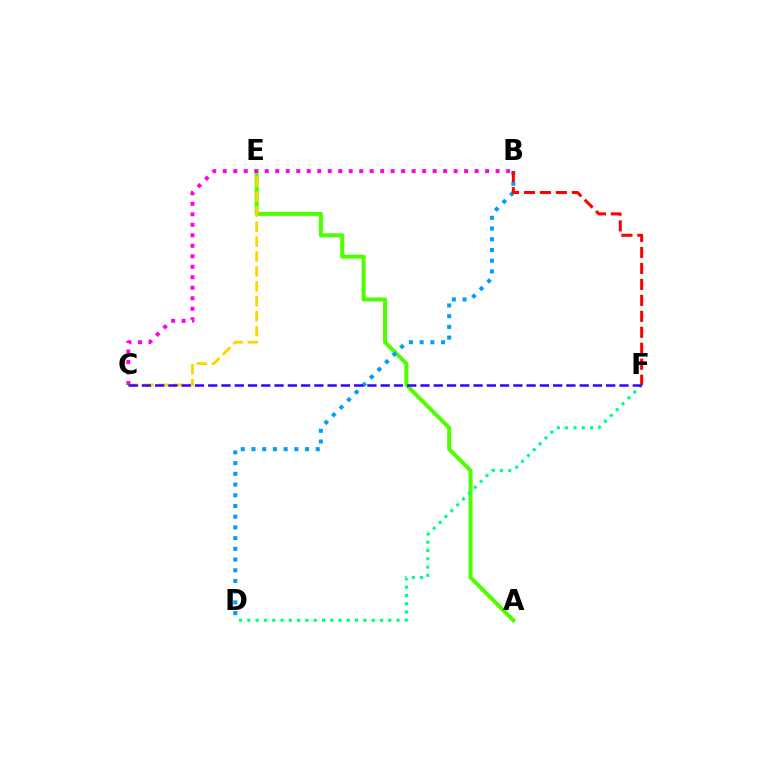{('A', 'E'): [{'color': '#4fff00', 'line_style': 'solid', 'thickness': 2.88}], ('B', 'D'): [{'color': '#009eff', 'line_style': 'dotted', 'thickness': 2.91}], ('C', 'E'): [{'color': '#ffd500', 'line_style': 'dashed', 'thickness': 2.03}], ('B', 'F'): [{'color': '#ff0000', 'line_style': 'dashed', 'thickness': 2.17}], ('D', 'F'): [{'color': '#00ff86', 'line_style': 'dotted', 'thickness': 2.25}], ('B', 'C'): [{'color': '#ff00ed', 'line_style': 'dotted', 'thickness': 2.85}], ('C', 'F'): [{'color': '#3700ff', 'line_style': 'dashed', 'thickness': 1.8}]}